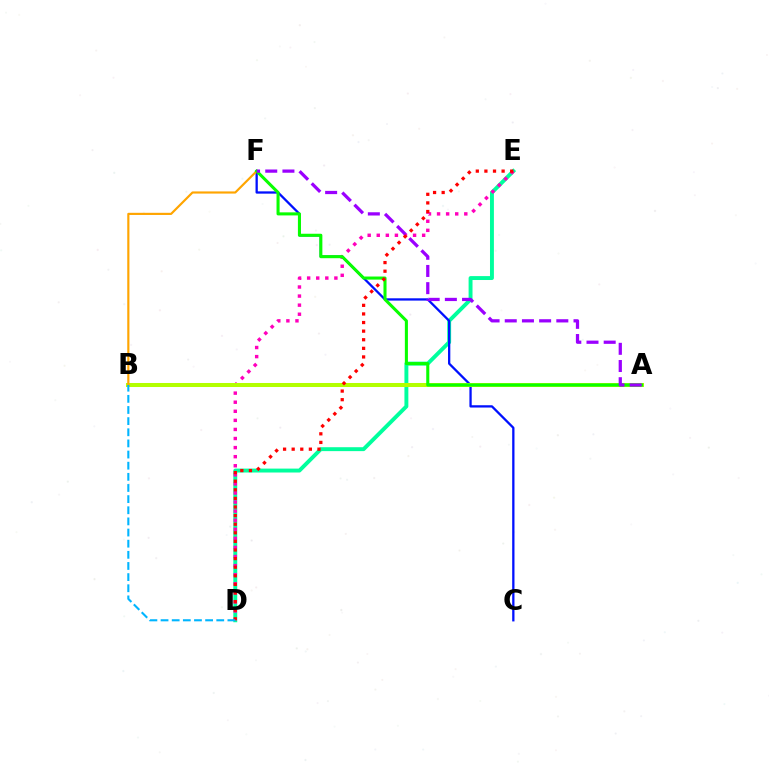{('D', 'E'): [{'color': '#00ff9d', 'line_style': 'solid', 'thickness': 2.82}, {'color': '#ff00bd', 'line_style': 'dotted', 'thickness': 2.47}, {'color': '#ff0000', 'line_style': 'dotted', 'thickness': 2.34}], ('C', 'F'): [{'color': '#0010ff', 'line_style': 'solid', 'thickness': 1.65}], ('A', 'B'): [{'color': '#b3ff00', 'line_style': 'solid', 'thickness': 2.9}], ('B', 'F'): [{'color': '#ffa500', 'line_style': 'solid', 'thickness': 1.56}], ('A', 'F'): [{'color': '#08ff00', 'line_style': 'solid', 'thickness': 2.21}, {'color': '#9b00ff', 'line_style': 'dashed', 'thickness': 2.34}], ('B', 'D'): [{'color': '#00b5ff', 'line_style': 'dashed', 'thickness': 1.51}]}